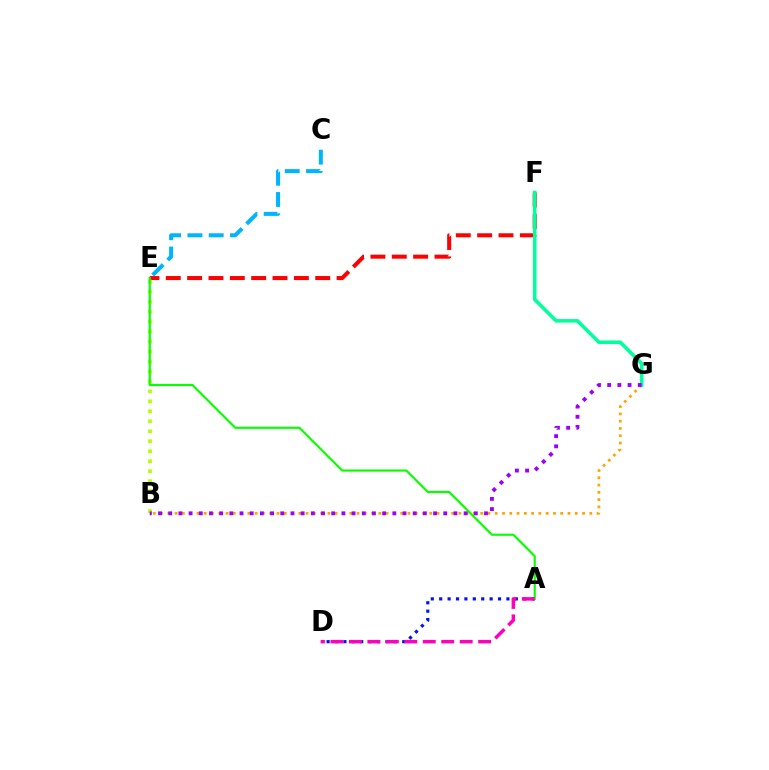{('E', 'F'): [{'color': '#ff0000', 'line_style': 'dashed', 'thickness': 2.9}], ('B', 'E'): [{'color': '#b3ff00', 'line_style': 'dotted', 'thickness': 2.71}], ('B', 'G'): [{'color': '#ffa500', 'line_style': 'dotted', 'thickness': 1.98}, {'color': '#9b00ff', 'line_style': 'dotted', 'thickness': 2.77}], ('A', 'D'): [{'color': '#0010ff', 'line_style': 'dotted', 'thickness': 2.28}, {'color': '#ff00bd', 'line_style': 'dashed', 'thickness': 2.51}], ('A', 'E'): [{'color': '#08ff00', 'line_style': 'solid', 'thickness': 1.56}], ('F', 'G'): [{'color': '#00ff9d', 'line_style': 'solid', 'thickness': 2.57}], ('C', 'E'): [{'color': '#00b5ff', 'line_style': 'dashed', 'thickness': 2.89}]}